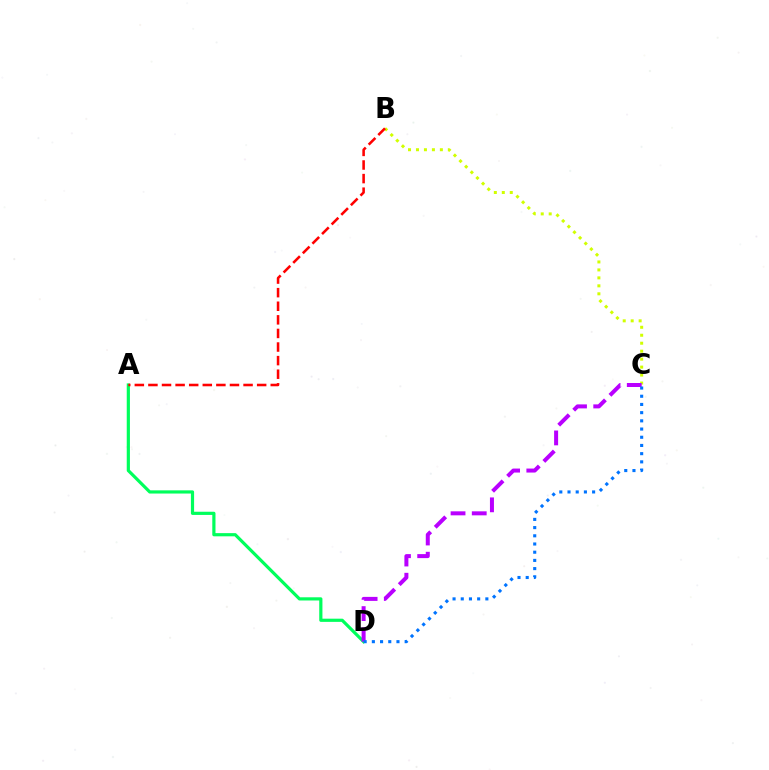{('A', 'D'): [{'color': '#00ff5c', 'line_style': 'solid', 'thickness': 2.3}], ('B', 'C'): [{'color': '#d1ff00', 'line_style': 'dotted', 'thickness': 2.16}], ('C', 'D'): [{'color': '#b900ff', 'line_style': 'dashed', 'thickness': 2.88}, {'color': '#0074ff', 'line_style': 'dotted', 'thickness': 2.23}], ('A', 'B'): [{'color': '#ff0000', 'line_style': 'dashed', 'thickness': 1.85}]}